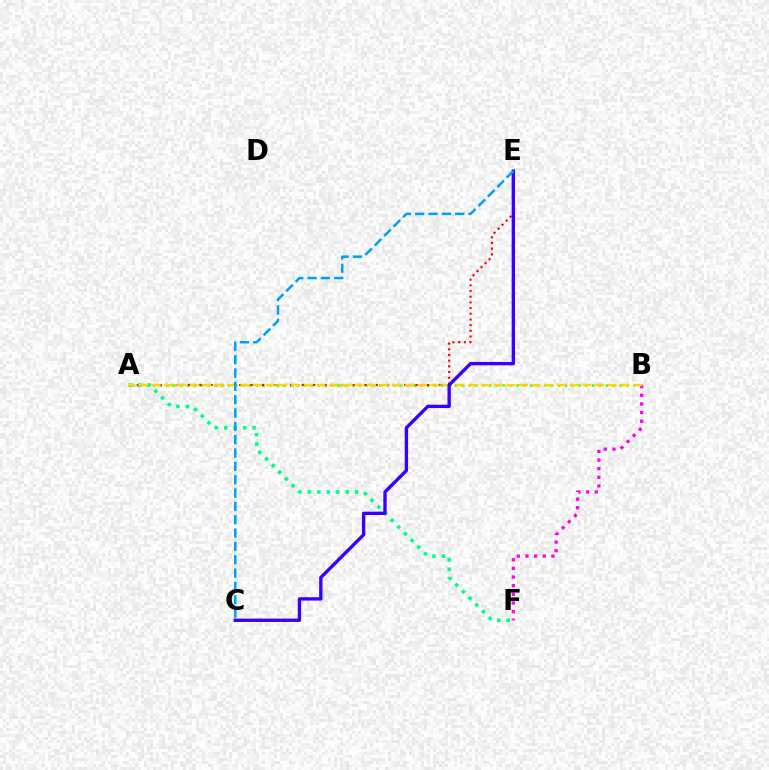{('A', 'B'): [{'color': '#4fff00', 'line_style': 'dotted', 'thickness': 1.87}, {'color': '#ffd500', 'line_style': 'dashed', 'thickness': 1.72}], ('B', 'F'): [{'color': '#ff00ed', 'line_style': 'dotted', 'thickness': 2.35}], ('A', 'E'): [{'color': '#ff0000', 'line_style': 'dotted', 'thickness': 1.55}], ('A', 'F'): [{'color': '#00ff86', 'line_style': 'dotted', 'thickness': 2.57}], ('C', 'E'): [{'color': '#3700ff', 'line_style': 'solid', 'thickness': 2.42}, {'color': '#009eff', 'line_style': 'dashed', 'thickness': 1.81}]}